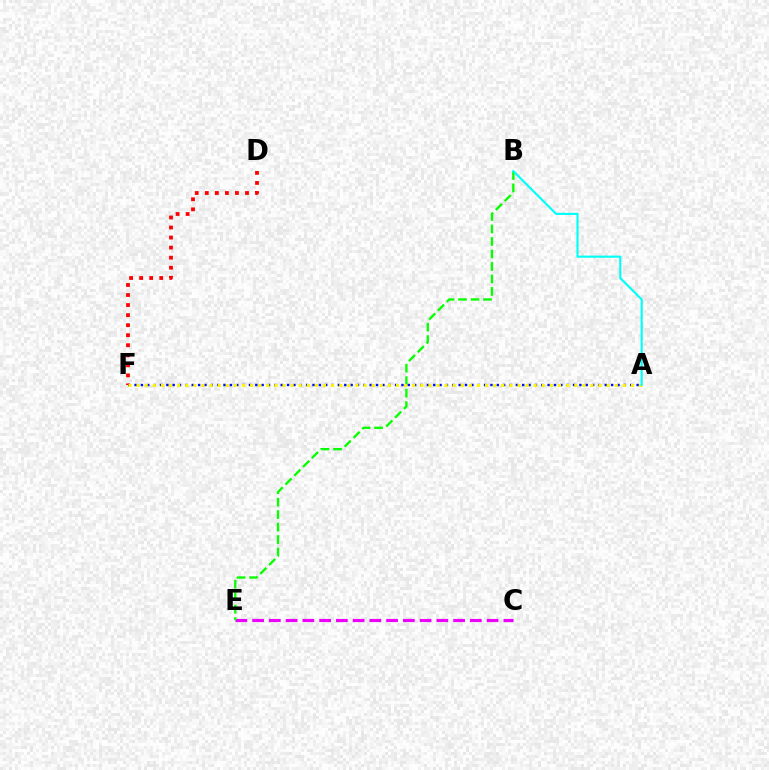{('C', 'E'): [{'color': '#ee00ff', 'line_style': 'dashed', 'thickness': 2.28}], ('B', 'E'): [{'color': '#08ff00', 'line_style': 'dashed', 'thickness': 1.7}], ('A', 'F'): [{'color': '#0010ff', 'line_style': 'dotted', 'thickness': 1.73}, {'color': '#fcf500', 'line_style': 'dotted', 'thickness': 2.2}], ('D', 'F'): [{'color': '#ff0000', 'line_style': 'dotted', 'thickness': 2.73}], ('A', 'B'): [{'color': '#00fff6', 'line_style': 'solid', 'thickness': 1.53}]}